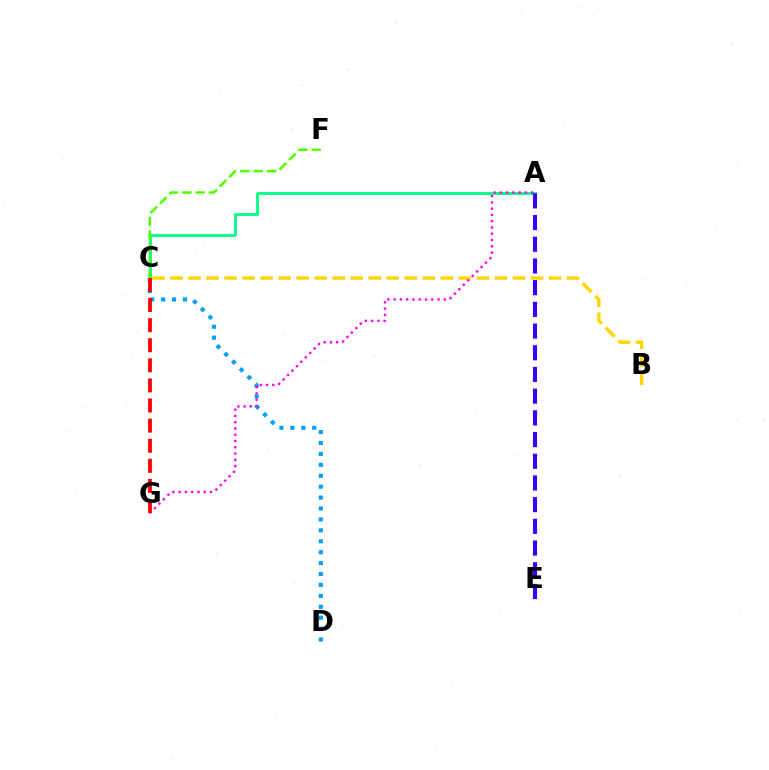{('C', 'D'): [{'color': '#009eff', 'line_style': 'dotted', 'thickness': 2.97}], ('A', 'C'): [{'color': '#00ff86', 'line_style': 'solid', 'thickness': 2.03}], ('B', 'C'): [{'color': '#ffd500', 'line_style': 'dashed', 'thickness': 2.45}], ('C', 'F'): [{'color': '#4fff00', 'line_style': 'dashed', 'thickness': 1.82}], ('A', 'G'): [{'color': '#ff00ed', 'line_style': 'dotted', 'thickness': 1.7}], ('A', 'E'): [{'color': '#3700ff', 'line_style': 'dashed', 'thickness': 2.95}], ('C', 'G'): [{'color': '#ff0000', 'line_style': 'dashed', 'thickness': 2.73}]}